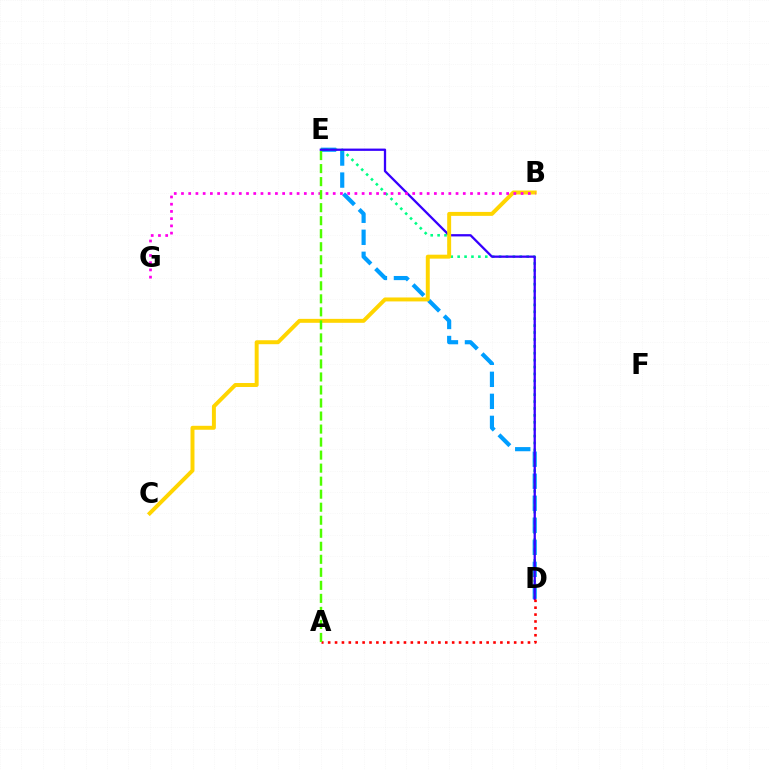{('D', 'E'): [{'color': '#009eff', 'line_style': 'dashed', 'thickness': 2.99}, {'color': '#00ff86', 'line_style': 'dotted', 'thickness': 1.88}, {'color': '#3700ff', 'line_style': 'solid', 'thickness': 1.65}], ('B', 'C'): [{'color': '#ffd500', 'line_style': 'solid', 'thickness': 2.84}], ('A', 'D'): [{'color': '#ff0000', 'line_style': 'dotted', 'thickness': 1.87}], ('B', 'G'): [{'color': '#ff00ed', 'line_style': 'dotted', 'thickness': 1.96}], ('A', 'E'): [{'color': '#4fff00', 'line_style': 'dashed', 'thickness': 1.77}]}